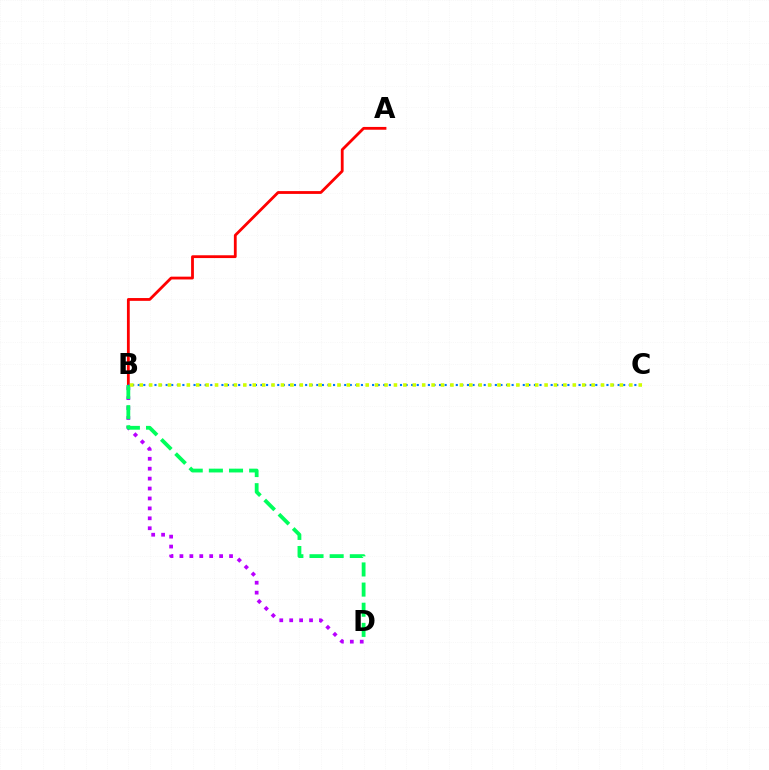{('B', 'D'): [{'color': '#b900ff', 'line_style': 'dotted', 'thickness': 2.7}, {'color': '#00ff5c', 'line_style': 'dashed', 'thickness': 2.74}], ('A', 'B'): [{'color': '#ff0000', 'line_style': 'solid', 'thickness': 2.02}], ('B', 'C'): [{'color': '#0074ff', 'line_style': 'dotted', 'thickness': 1.52}, {'color': '#d1ff00', 'line_style': 'dotted', 'thickness': 2.56}]}